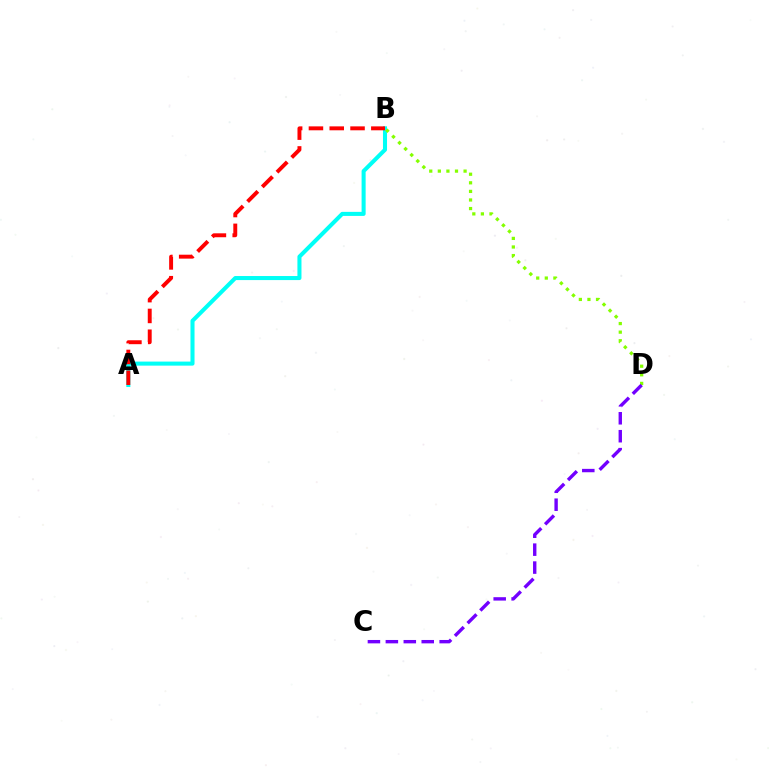{('A', 'B'): [{'color': '#00fff6', 'line_style': 'solid', 'thickness': 2.92}, {'color': '#ff0000', 'line_style': 'dashed', 'thickness': 2.83}], ('B', 'D'): [{'color': '#84ff00', 'line_style': 'dotted', 'thickness': 2.33}], ('C', 'D'): [{'color': '#7200ff', 'line_style': 'dashed', 'thickness': 2.44}]}